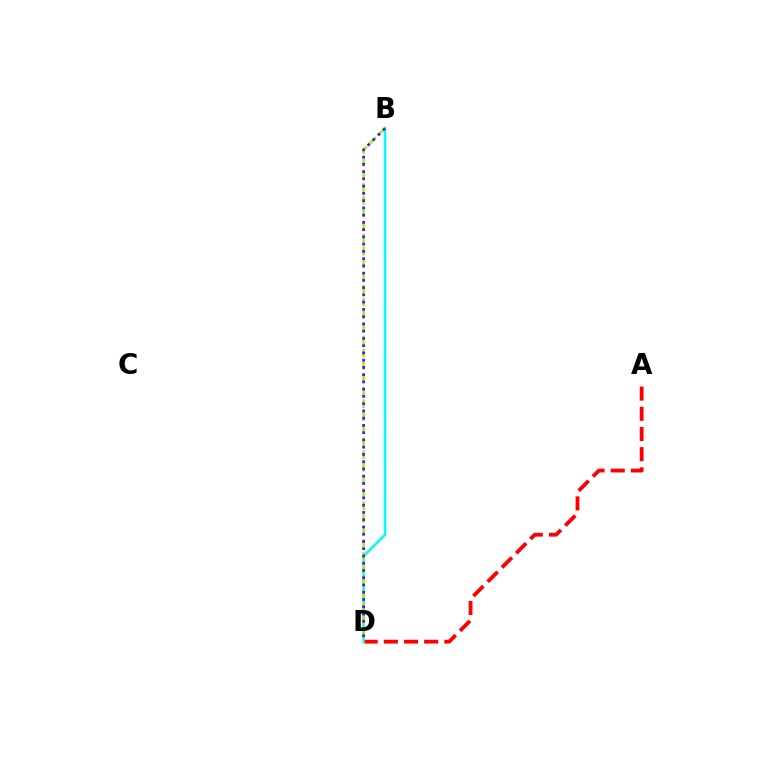{('A', 'D'): [{'color': '#ff0000', 'line_style': 'dashed', 'thickness': 2.74}], ('B', 'D'): [{'color': '#00fff6', 'line_style': 'solid', 'thickness': 1.81}, {'color': '#84ff00', 'line_style': 'dashed', 'thickness': 1.73}, {'color': '#7200ff', 'line_style': 'dotted', 'thickness': 1.97}]}